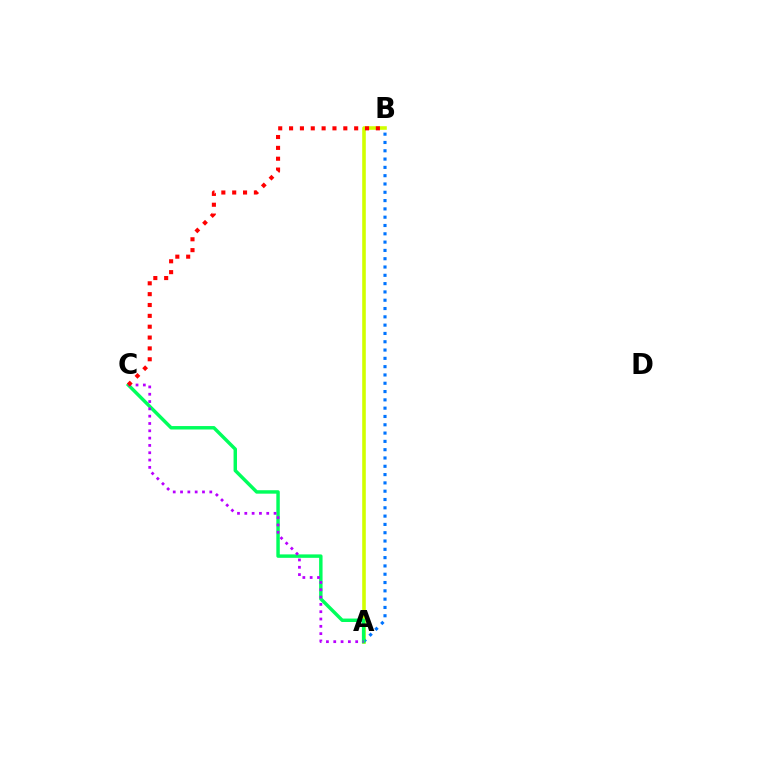{('A', 'B'): [{'color': '#d1ff00', 'line_style': 'solid', 'thickness': 2.59}, {'color': '#0074ff', 'line_style': 'dotted', 'thickness': 2.26}], ('A', 'C'): [{'color': '#00ff5c', 'line_style': 'solid', 'thickness': 2.48}, {'color': '#b900ff', 'line_style': 'dotted', 'thickness': 1.99}], ('B', 'C'): [{'color': '#ff0000', 'line_style': 'dotted', 'thickness': 2.95}]}